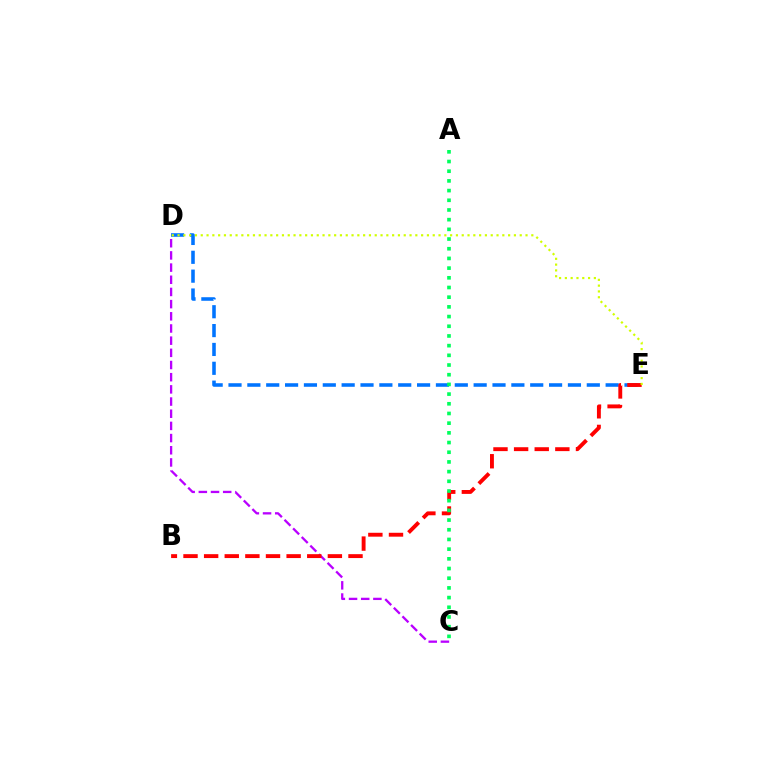{('D', 'E'): [{'color': '#0074ff', 'line_style': 'dashed', 'thickness': 2.56}, {'color': '#d1ff00', 'line_style': 'dotted', 'thickness': 1.58}], ('C', 'D'): [{'color': '#b900ff', 'line_style': 'dashed', 'thickness': 1.65}], ('B', 'E'): [{'color': '#ff0000', 'line_style': 'dashed', 'thickness': 2.8}], ('A', 'C'): [{'color': '#00ff5c', 'line_style': 'dotted', 'thickness': 2.63}]}